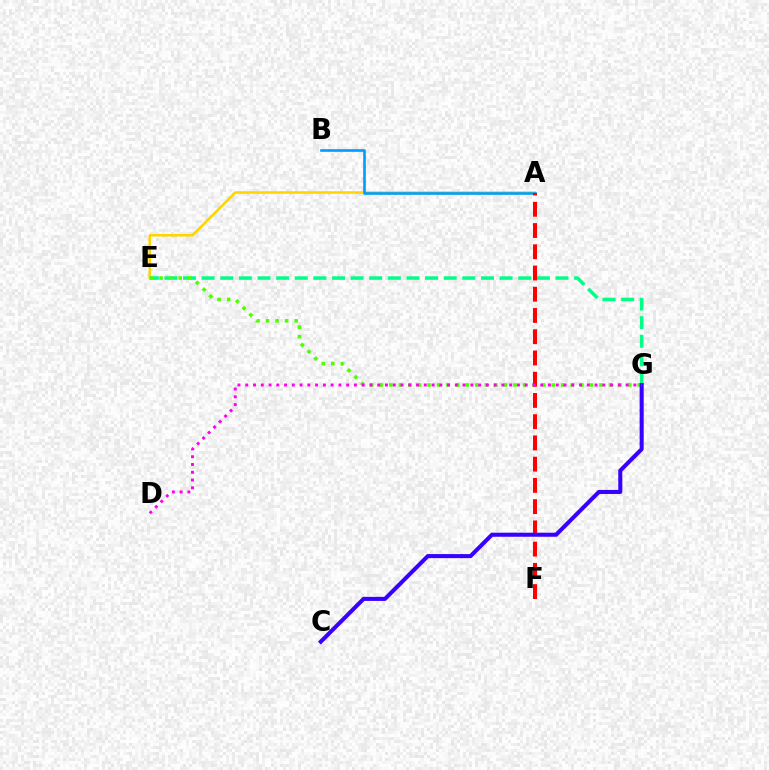{('A', 'E'): [{'color': '#ffd500', 'line_style': 'solid', 'thickness': 1.82}], ('A', 'B'): [{'color': '#009eff', 'line_style': 'solid', 'thickness': 1.91}], ('E', 'G'): [{'color': '#00ff86', 'line_style': 'dashed', 'thickness': 2.53}, {'color': '#4fff00', 'line_style': 'dotted', 'thickness': 2.6}], ('A', 'F'): [{'color': '#ff0000', 'line_style': 'dashed', 'thickness': 2.89}], ('C', 'G'): [{'color': '#3700ff', 'line_style': 'solid', 'thickness': 2.92}], ('D', 'G'): [{'color': '#ff00ed', 'line_style': 'dotted', 'thickness': 2.11}]}